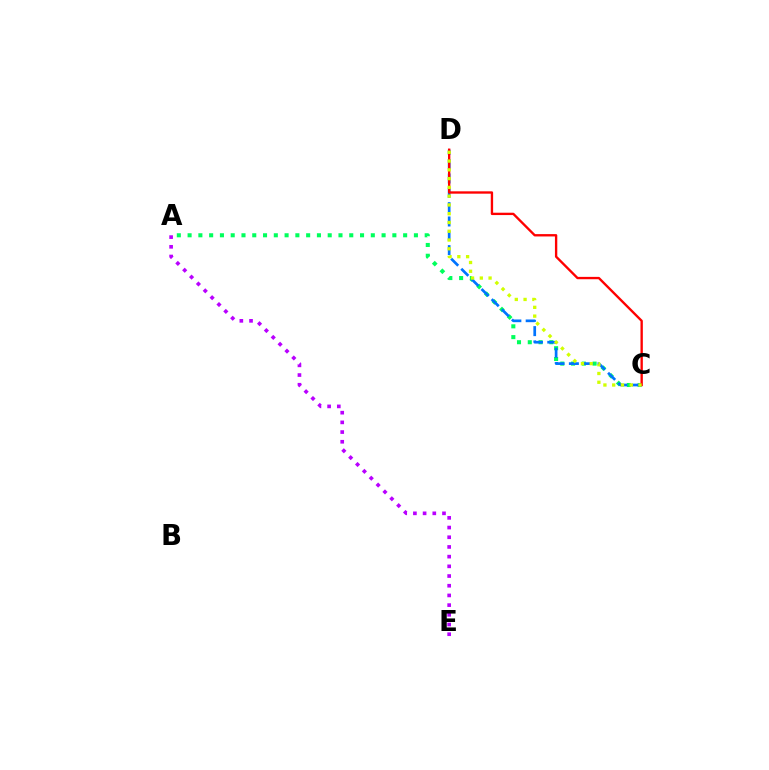{('A', 'C'): [{'color': '#00ff5c', 'line_style': 'dotted', 'thickness': 2.93}], ('C', 'D'): [{'color': '#0074ff', 'line_style': 'dashed', 'thickness': 1.95}, {'color': '#ff0000', 'line_style': 'solid', 'thickness': 1.69}, {'color': '#d1ff00', 'line_style': 'dotted', 'thickness': 2.38}], ('A', 'E'): [{'color': '#b900ff', 'line_style': 'dotted', 'thickness': 2.63}]}